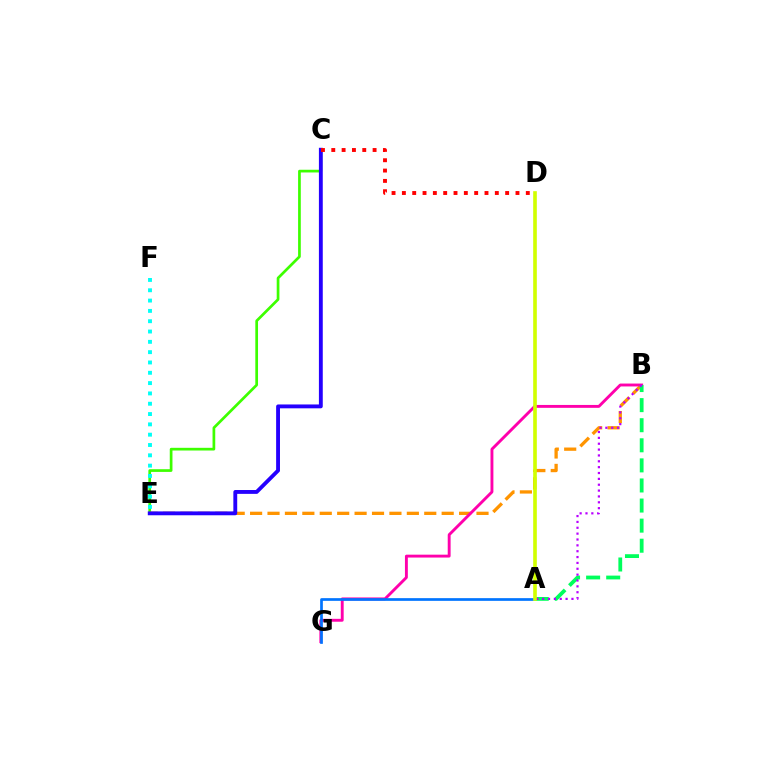{('C', 'E'): [{'color': '#3dff00', 'line_style': 'solid', 'thickness': 1.95}, {'color': '#2500ff', 'line_style': 'solid', 'thickness': 2.78}], ('B', 'E'): [{'color': '#ff9400', 'line_style': 'dashed', 'thickness': 2.37}], ('B', 'G'): [{'color': '#ff00ac', 'line_style': 'solid', 'thickness': 2.08}], ('E', 'F'): [{'color': '#00fff6', 'line_style': 'dotted', 'thickness': 2.8}], ('A', 'G'): [{'color': '#0074ff', 'line_style': 'solid', 'thickness': 1.95}], ('A', 'B'): [{'color': '#00ff5c', 'line_style': 'dashed', 'thickness': 2.73}, {'color': '#b900ff', 'line_style': 'dotted', 'thickness': 1.59}], ('C', 'D'): [{'color': '#ff0000', 'line_style': 'dotted', 'thickness': 2.81}], ('A', 'D'): [{'color': '#d1ff00', 'line_style': 'solid', 'thickness': 2.62}]}